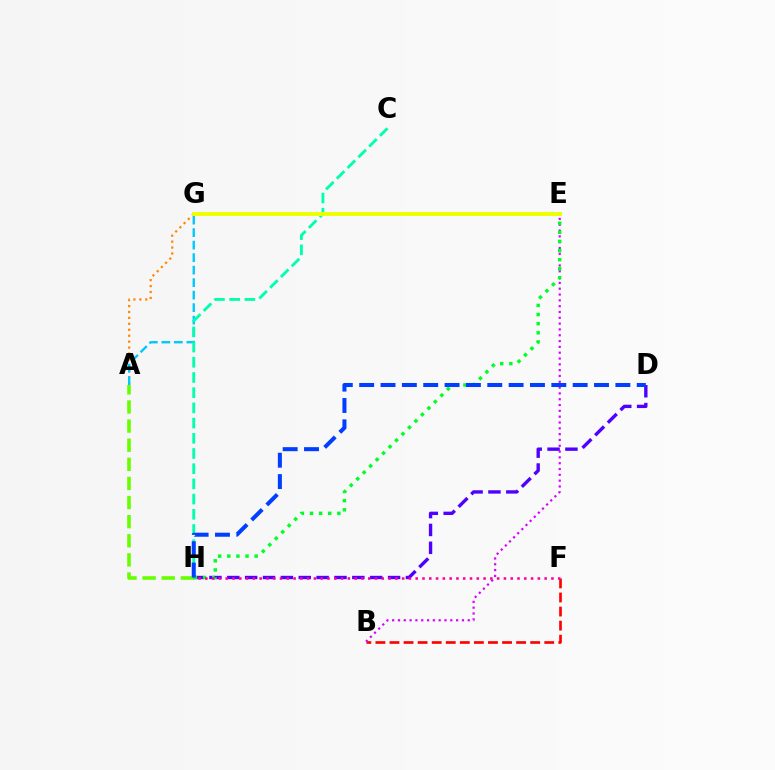{('B', 'F'): [{'color': '#ff0000', 'line_style': 'dashed', 'thickness': 1.91}], ('B', 'E'): [{'color': '#d600ff', 'line_style': 'dotted', 'thickness': 1.58}], ('A', 'G'): [{'color': '#ff8800', 'line_style': 'dotted', 'thickness': 1.61}, {'color': '#00c7ff', 'line_style': 'dashed', 'thickness': 1.7}], ('C', 'H'): [{'color': '#00ffaf', 'line_style': 'dashed', 'thickness': 2.06}], ('A', 'H'): [{'color': '#66ff00', 'line_style': 'dashed', 'thickness': 2.6}], ('D', 'H'): [{'color': '#4f00ff', 'line_style': 'dashed', 'thickness': 2.43}, {'color': '#003fff', 'line_style': 'dashed', 'thickness': 2.9}], ('E', 'H'): [{'color': '#00ff27', 'line_style': 'dotted', 'thickness': 2.48}], ('F', 'H'): [{'color': '#ff00a0', 'line_style': 'dotted', 'thickness': 1.84}], ('E', 'G'): [{'color': '#eeff00', 'line_style': 'solid', 'thickness': 2.8}]}